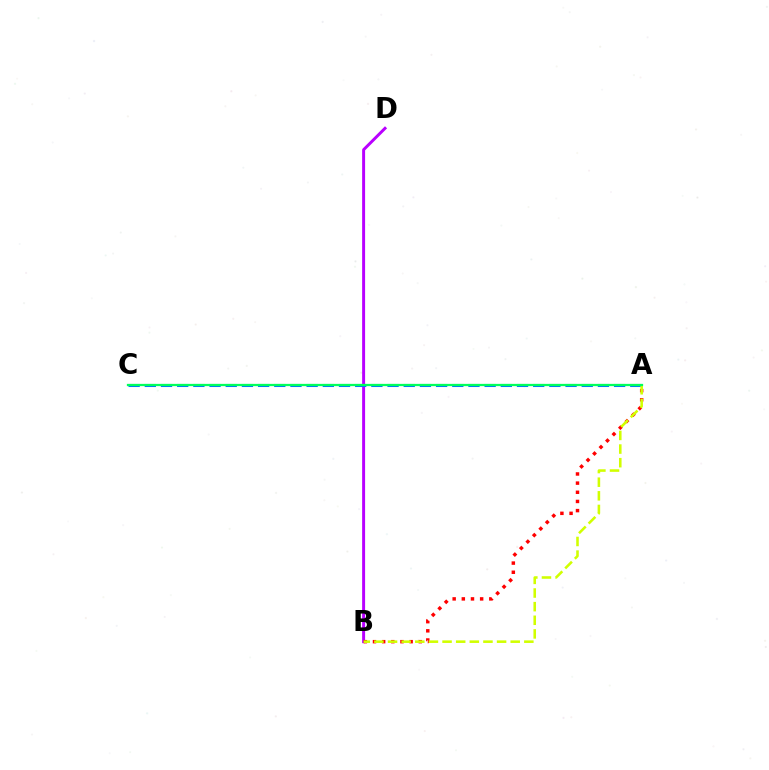{('B', 'D'): [{'color': '#b900ff', 'line_style': 'solid', 'thickness': 2.13}], ('A', 'C'): [{'color': '#0074ff', 'line_style': 'dashed', 'thickness': 2.2}, {'color': '#00ff5c', 'line_style': 'solid', 'thickness': 1.63}], ('A', 'B'): [{'color': '#ff0000', 'line_style': 'dotted', 'thickness': 2.49}, {'color': '#d1ff00', 'line_style': 'dashed', 'thickness': 1.85}]}